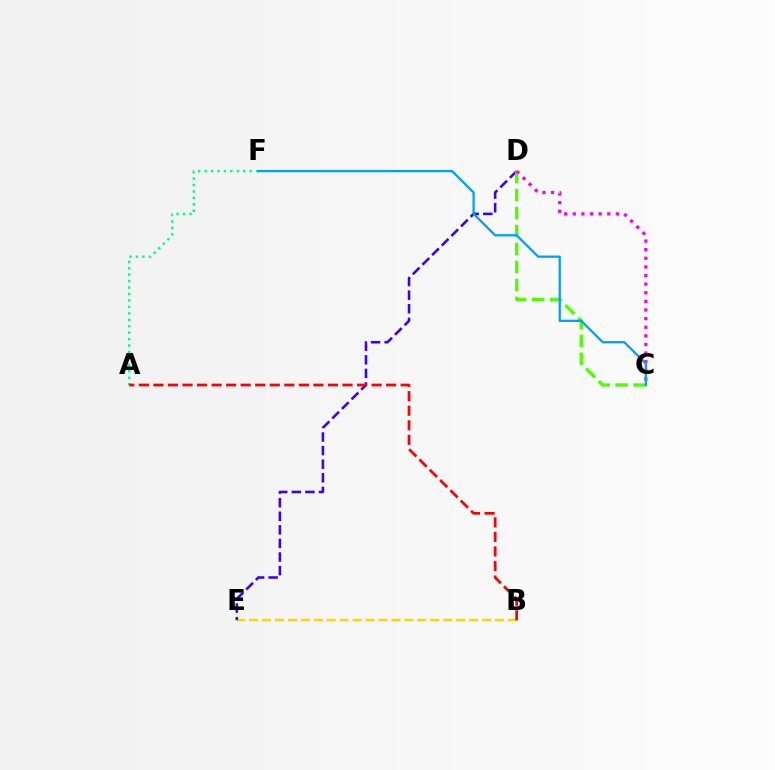{('A', 'F'): [{'color': '#00ff86', 'line_style': 'dotted', 'thickness': 1.75}], ('B', 'E'): [{'color': '#ffd500', 'line_style': 'dashed', 'thickness': 1.76}], ('D', 'E'): [{'color': '#3700ff', 'line_style': 'dashed', 'thickness': 1.85}], ('A', 'B'): [{'color': '#ff0000', 'line_style': 'dashed', 'thickness': 1.98}], ('C', 'D'): [{'color': '#4fff00', 'line_style': 'dashed', 'thickness': 2.44}, {'color': '#ff00ed', 'line_style': 'dotted', 'thickness': 2.34}], ('C', 'F'): [{'color': '#009eff', 'line_style': 'solid', 'thickness': 1.63}]}